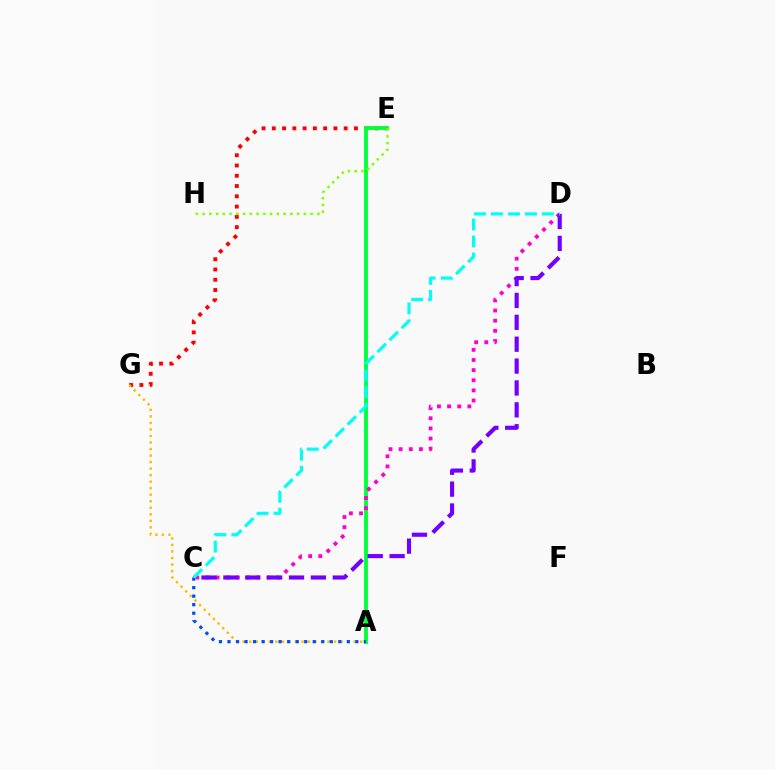{('E', 'G'): [{'color': '#ff0000', 'line_style': 'dotted', 'thickness': 2.79}], ('A', 'G'): [{'color': '#ffbd00', 'line_style': 'dotted', 'thickness': 1.77}], ('A', 'E'): [{'color': '#00ff39', 'line_style': 'solid', 'thickness': 2.76}], ('A', 'C'): [{'color': '#004bff', 'line_style': 'dotted', 'thickness': 2.32}], ('C', 'D'): [{'color': '#ff00cf', 'line_style': 'dotted', 'thickness': 2.75}, {'color': '#7200ff', 'line_style': 'dashed', 'thickness': 2.97}, {'color': '#00fff6', 'line_style': 'dashed', 'thickness': 2.31}], ('E', 'H'): [{'color': '#84ff00', 'line_style': 'dotted', 'thickness': 1.83}]}